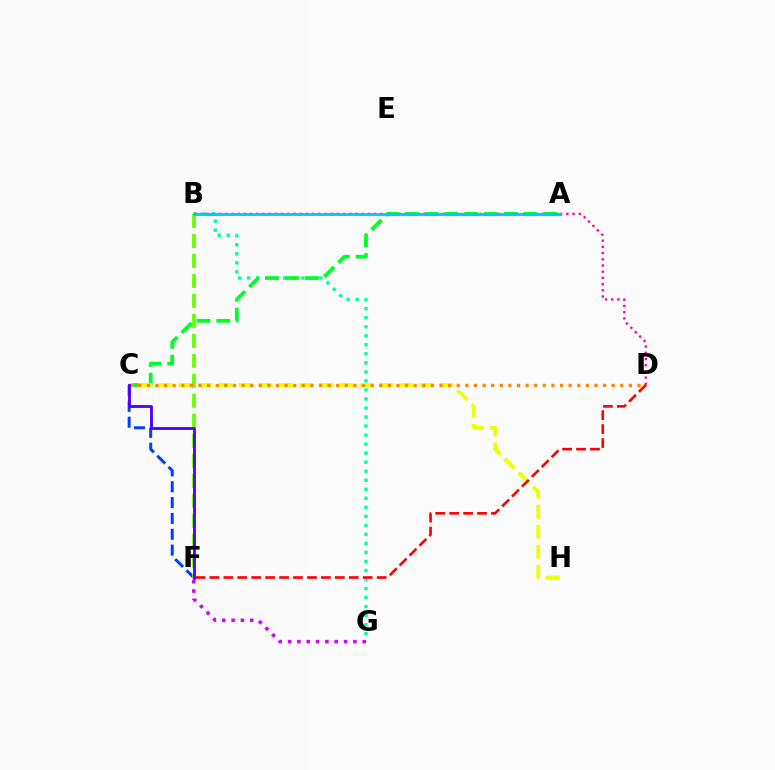{('B', 'G'): [{'color': '#00ffaf', 'line_style': 'dotted', 'thickness': 2.45}], ('C', 'F'): [{'color': '#003fff', 'line_style': 'dashed', 'thickness': 2.15}, {'color': '#4f00ff', 'line_style': 'solid', 'thickness': 2.04}], ('B', 'D'): [{'color': '#ff00a0', 'line_style': 'dotted', 'thickness': 1.69}], ('A', 'C'): [{'color': '#00ff27', 'line_style': 'dashed', 'thickness': 2.69}], ('C', 'H'): [{'color': '#eeff00', 'line_style': 'dashed', 'thickness': 2.73}], ('B', 'F'): [{'color': '#66ff00', 'line_style': 'dashed', 'thickness': 2.71}], ('C', 'D'): [{'color': '#ff8800', 'line_style': 'dotted', 'thickness': 2.34}], ('F', 'G'): [{'color': '#d600ff', 'line_style': 'dotted', 'thickness': 2.53}], ('A', 'B'): [{'color': '#00c7ff', 'line_style': 'solid', 'thickness': 2.05}], ('D', 'F'): [{'color': '#ff0000', 'line_style': 'dashed', 'thickness': 1.89}]}